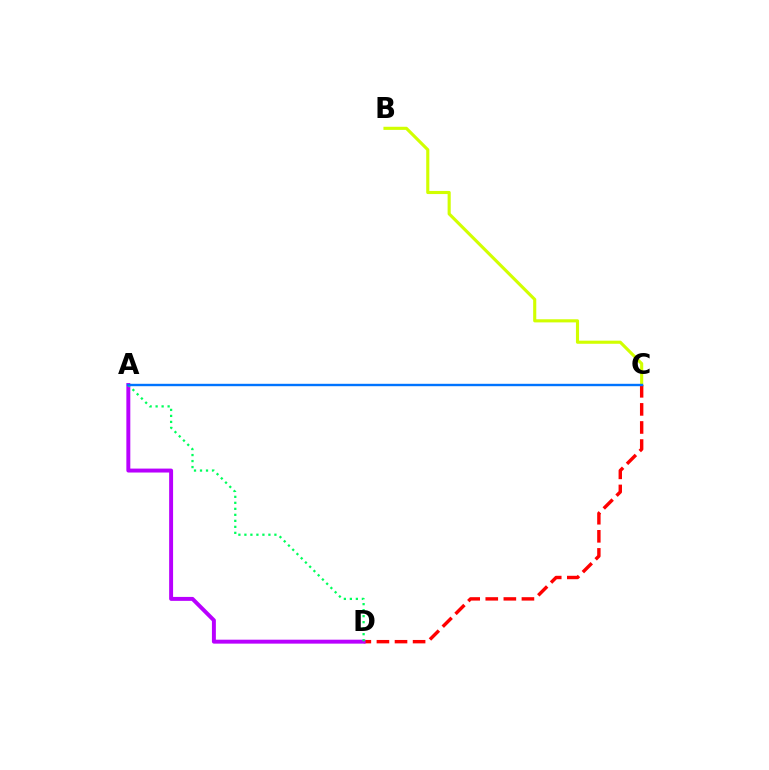{('B', 'C'): [{'color': '#d1ff00', 'line_style': 'solid', 'thickness': 2.25}], ('C', 'D'): [{'color': '#ff0000', 'line_style': 'dashed', 'thickness': 2.46}], ('A', 'D'): [{'color': '#b900ff', 'line_style': 'solid', 'thickness': 2.84}, {'color': '#00ff5c', 'line_style': 'dotted', 'thickness': 1.63}], ('A', 'C'): [{'color': '#0074ff', 'line_style': 'solid', 'thickness': 1.72}]}